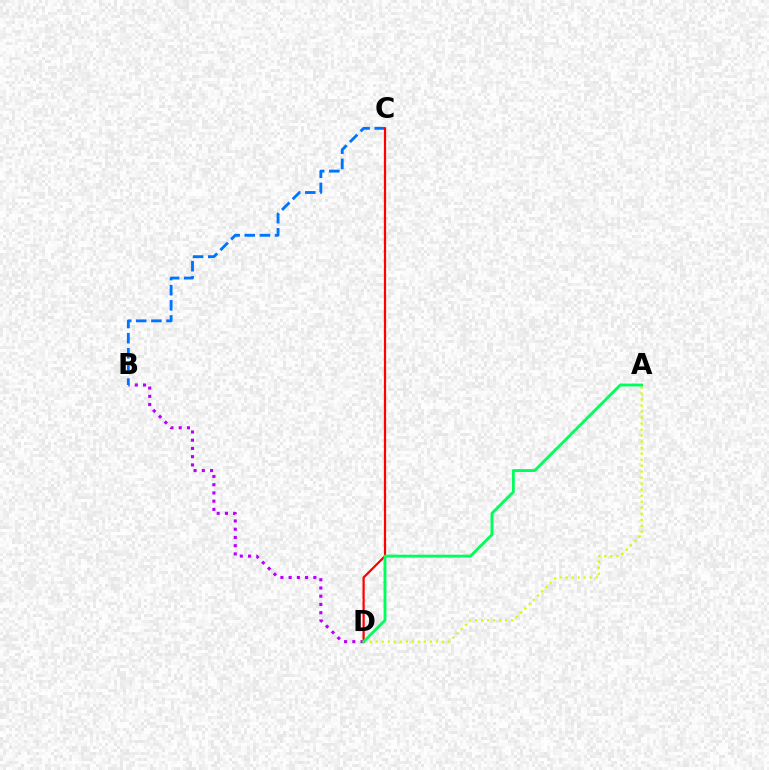{('B', 'D'): [{'color': '#b900ff', 'line_style': 'dotted', 'thickness': 2.24}], ('A', 'D'): [{'color': '#d1ff00', 'line_style': 'dotted', 'thickness': 1.63}, {'color': '#00ff5c', 'line_style': 'solid', 'thickness': 2.07}], ('B', 'C'): [{'color': '#0074ff', 'line_style': 'dashed', 'thickness': 2.06}], ('C', 'D'): [{'color': '#ff0000', 'line_style': 'solid', 'thickness': 1.59}]}